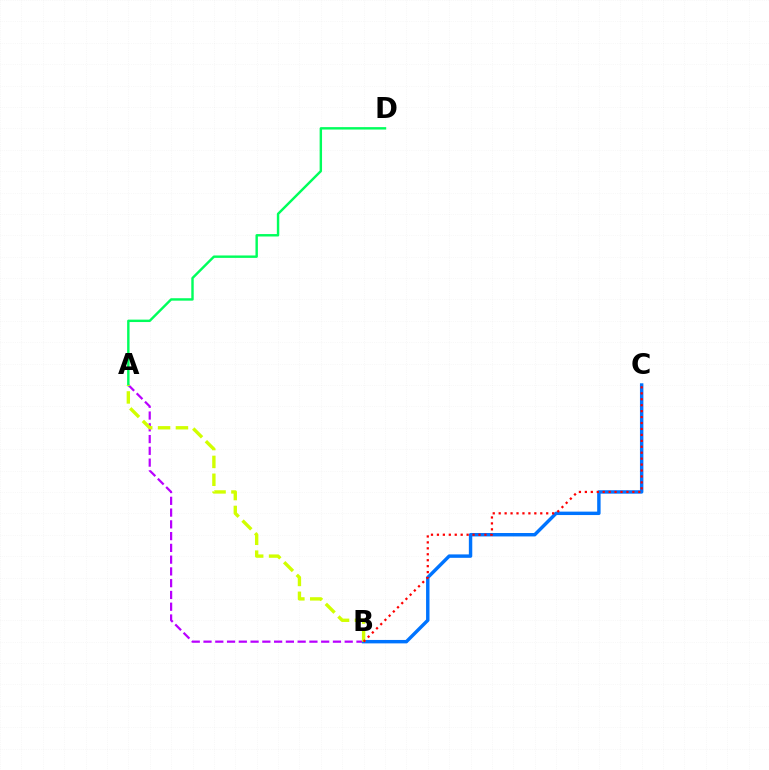{('A', 'B'): [{'color': '#b900ff', 'line_style': 'dashed', 'thickness': 1.6}, {'color': '#d1ff00', 'line_style': 'dashed', 'thickness': 2.43}], ('B', 'C'): [{'color': '#0074ff', 'line_style': 'solid', 'thickness': 2.47}, {'color': '#ff0000', 'line_style': 'dotted', 'thickness': 1.61}], ('A', 'D'): [{'color': '#00ff5c', 'line_style': 'solid', 'thickness': 1.74}]}